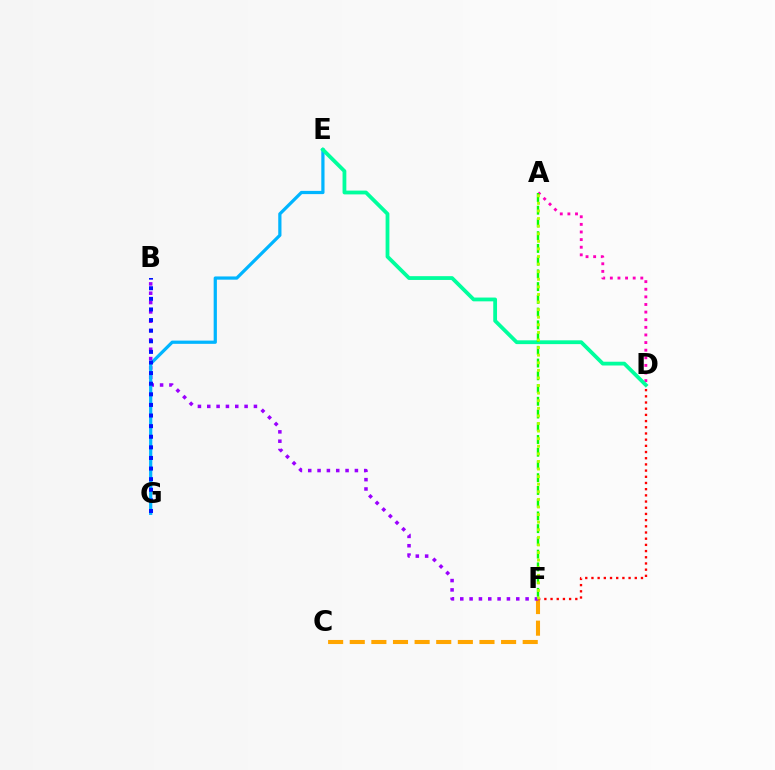{('C', 'F'): [{'color': '#ffa500', 'line_style': 'dashed', 'thickness': 2.94}], ('A', 'D'): [{'color': '#ff00bd', 'line_style': 'dotted', 'thickness': 2.07}], ('B', 'F'): [{'color': '#9b00ff', 'line_style': 'dotted', 'thickness': 2.54}], ('E', 'G'): [{'color': '#00b5ff', 'line_style': 'solid', 'thickness': 2.32}], ('D', 'E'): [{'color': '#00ff9d', 'line_style': 'solid', 'thickness': 2.73}], ('D', 'F'): [{'color': '#ff0000', 'line_style': 'dotted', 'thickness': 1.68}], ('B', 'G'): [{'color': '#0010ff', 'line_style': 'dotted', 'thickness': 2.88}], ('A', 'F'): [{'color': '#08ff00', 'line_style': 'dashed', 'thickness': 1.73}, {'color': '#b3ff00', 'line_style': 'dotted', 'thickness': 2.06}]}